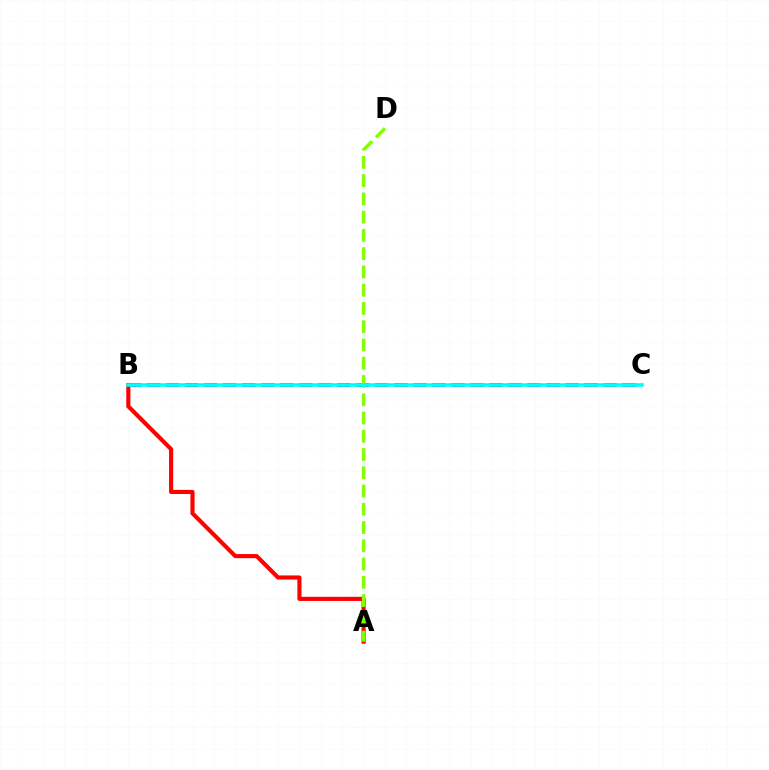{('B', 'C'): [{'color': '#7200ff', 'line_style': 'dashed', 'thickness': 2.58}, {'color': '#00fff6', 'line_style': 'solid', 'thickness': 2.56}], ('A', 'B'): [{'color': '#ff0000', 'line_style': 'solid', 'thickness': 2.97}], ('A', 'D'): [{'color': '#84ff00', 'line_style': 'dashed', 'thickness': 2.48}]}